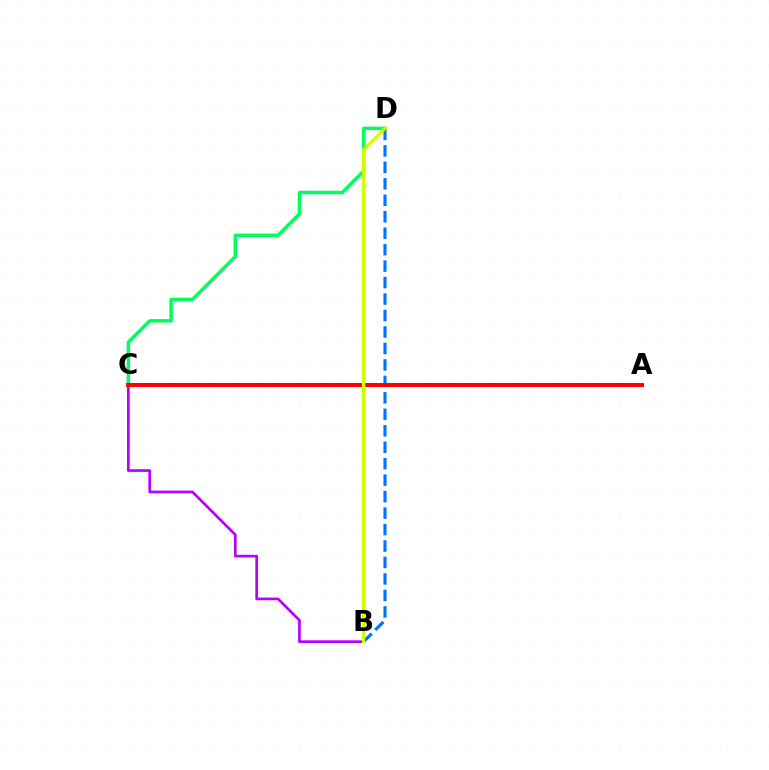{('C', 'D'): [{'color': '#00ff5c', 'line_style': 'solid', 'thickness': 2.5}], ('B', 'D'): [{'color': '#0074ff', 'line_style': 'dashed', 'thickness': 2.24}, {'color': '#d1ff00', 'line_style': 'solid', 'thickness': 2.34}], ('B', 'C'): [{'color': '#b900ff', 'line_style': 'solid', 'thickness': 1.94}], ('A', 'C'): [{'color': '#ff0000', 'line_style': 'solid', 'thickness': 2.87}]}